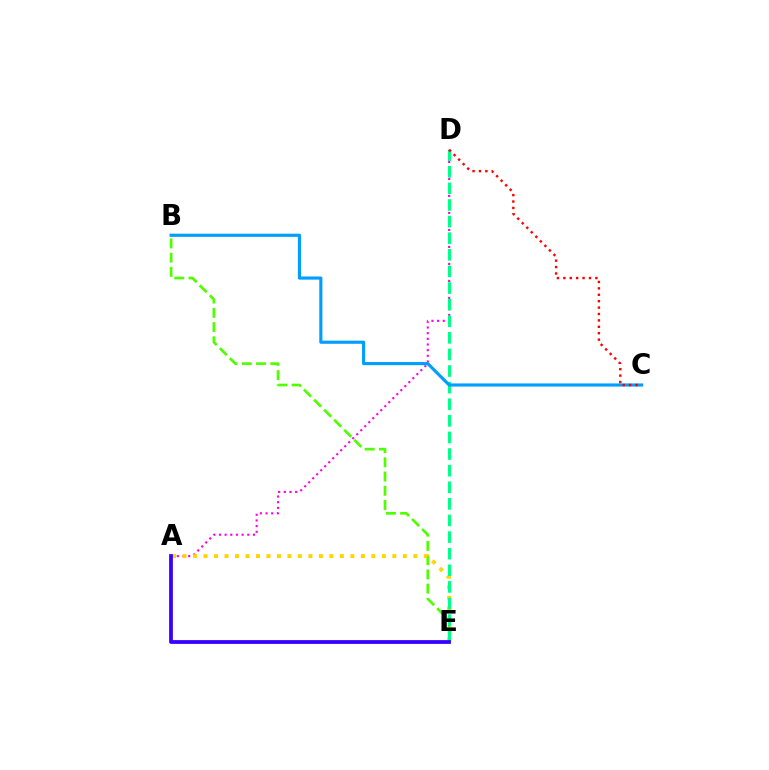{('B', 'E'): [{'color': '#4fff00', 'line_style': 'dashed', 'thickness': 1.93}], ('A', 'D'): [{'color': '#ff00ed', 'line_style': 'dotted', 'thickness': 1.54}], ('A', 'E'): [{'color': '#ffd500', 'line_style': 'dotted', 'thickness': 2.85}, {'color': '#3700ff', 'line_style': 'solid', 'thickness': 2.71}], ('D', 'E'): [{'color': '#00ff86', 'line_style': 'dashed', 'thickness': 2.26}], ('B', 'C'): [{'color': '#009eff', 'line_style': 'solid', 'thickness': 2.26}], ('C', 'D'): [{'color': '#ff0000', 'line_style': 'dotted', 'thickness': 1.74}]}